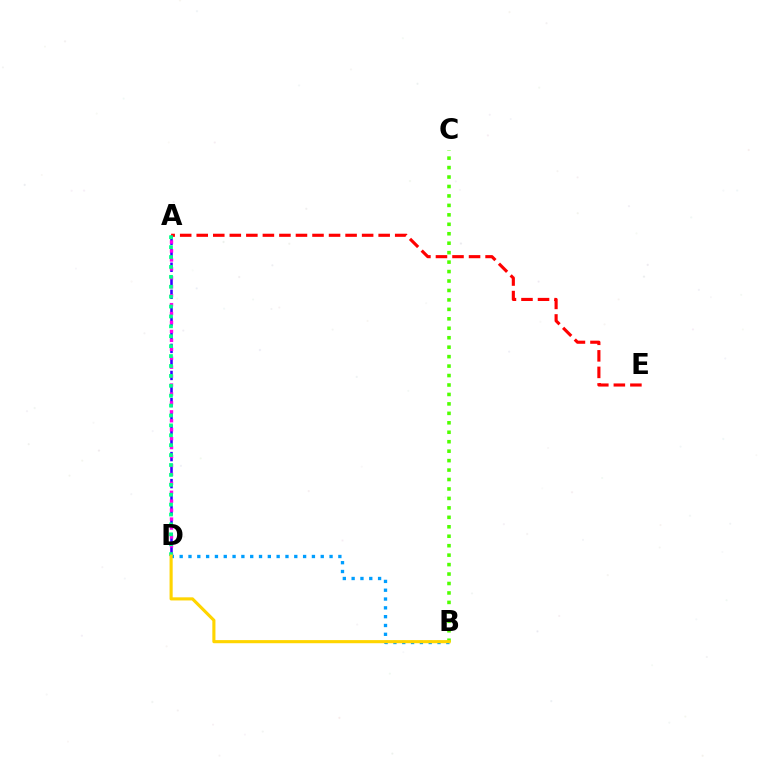{('A', 'E'): [{'color': '#ff0000', 'line_style': 'dashed', 'thickness': 2.25}], ('A', 'D'): [{'color': '#3700ff', 'line_style': 'dashed', 'thickness': 1.84}, {'color': '#ff00ed', 'line_style': 'dotted', 'thickness': 2.43}, {'color': '#00ff86', 'line_style': 'dotted', 'thickness': 2.69}], ('B', 'D'): [{'color': '#009eff', 'line_style': 'dotted', 'thickness': 2.4}, {'color': '#ffd500', 'line_style': 'solid', 'thickness': 2.24}], ('B', 'C'): [{'color': '#4fff00', 'line_style': 'dotted', 'thickness': 2.57}]}